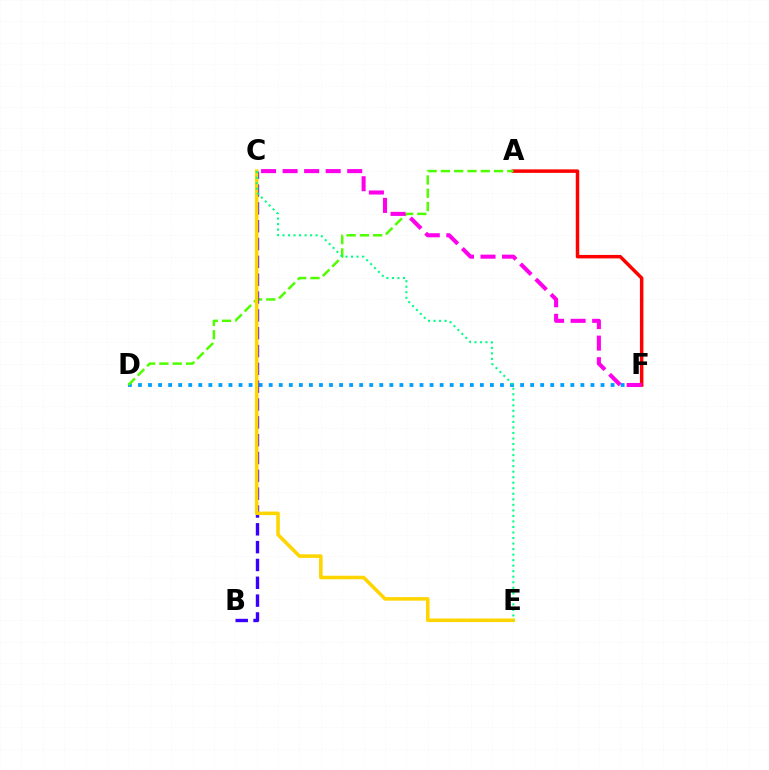{('D', 'F'): [{'color': '#009eff', 'line_style': 'dotted', 'thickness': 2.73}], ('A', 'F'): [{'color': '#ff0000', 'line_style': 'solid', 'thickness': 2.51}], ('A', 'D'): [{'color': '#4fff00', 'line_style': 'dashed', 'thickness': 1.8}], ('B', 'C'): [{'color': '#3700ff', 'line_style': 'dashed', 'thickness': 2.42}], ('C', 'E'): [{'color': '#ffd500', 'line_style': 'solid', 'thickness': 2.55}, {'color': '#00ff86', 'line_style': 'dotted', 'thickness': 1.5}], ('C', 'F'): [{'color': '#ff00ed', 'line_style': 'dashed', 'thickness': 2.93}]}